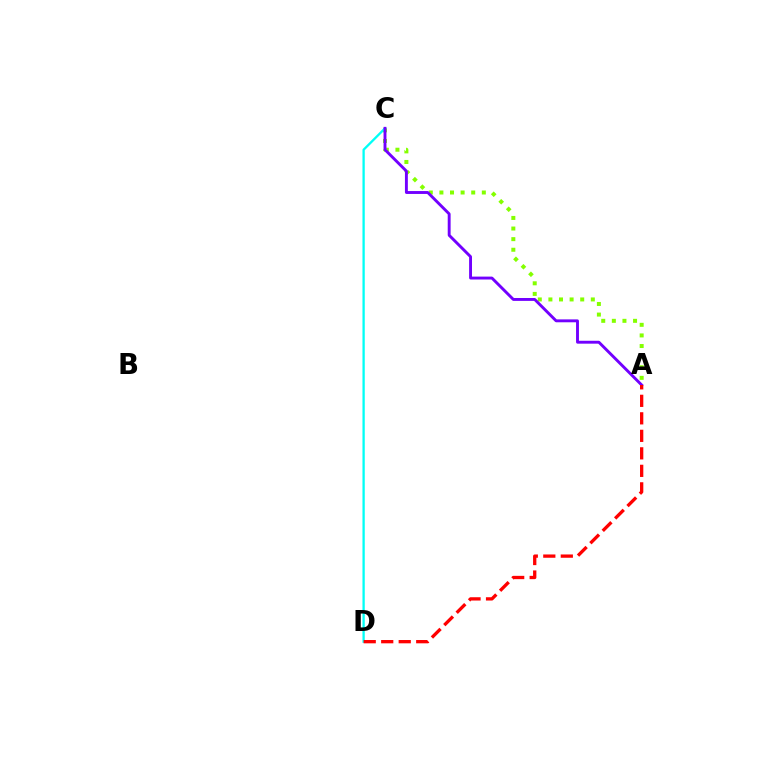{('A', 'C'): [{'color': '#84ff00', 'line_style': 'dotted', 'thickness': 2.88}, {'color': '#7200ff', 'line_style': 'solid', 'thickness': 2.09}], ('C', 'D'): [{'color': '#00fff6', 'line_style': 'solid', 'thickness': 1.66}], ('A', 'D'): [{'color': '#ff0000', 'line_style': 'dashed', 'thickness': 2.38}]}